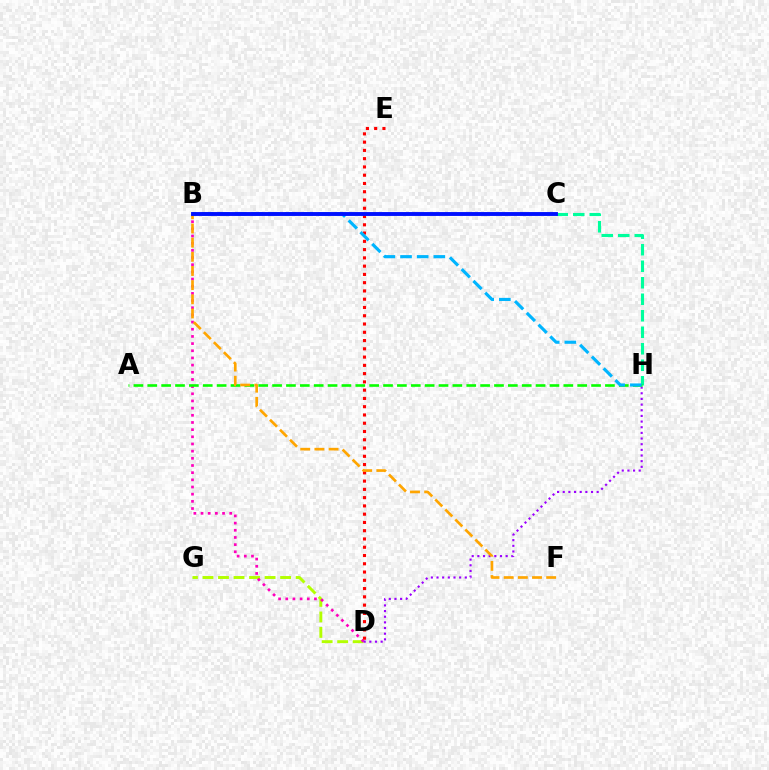{('D', 'G'): [{'color': '#b3ff00', 'line_style': 'dashed', 'thickness': 2.11}], ('B', 'D'): [{'color': '#ff00bd', 'line_style': 'dotted', 'thickness': 1.95}], ('C', 'H'): [{'color': '#00ff9d', 'line_style': 'dashed', 'thickness': 2.24}], ('D', 'H'): [{'color': '#9b00ff', 'line_style': 'dotted', 'thickness': 1.54}], ('A', 'H'): [{'color': '#08ff00', 'line_style': 'dashed', 'thickness': 1.88}], ('D', 'E'): [{'color': '#ff0000', 'line_style': 'dotted', 'thickness': 2.25}], ('B', 'F'): [{'color': '#ffa500', 'line_style': 'dashed', 'thickness': 1.92}], ('B', 'H'): [{'color': '#00b5ff', 'line_style': 'dashed', 'thickness': 2.26}], ('B', 'C'): [{'color': '#0010ff', 'line_style': 'solid', 'thickness': 2.8}]}